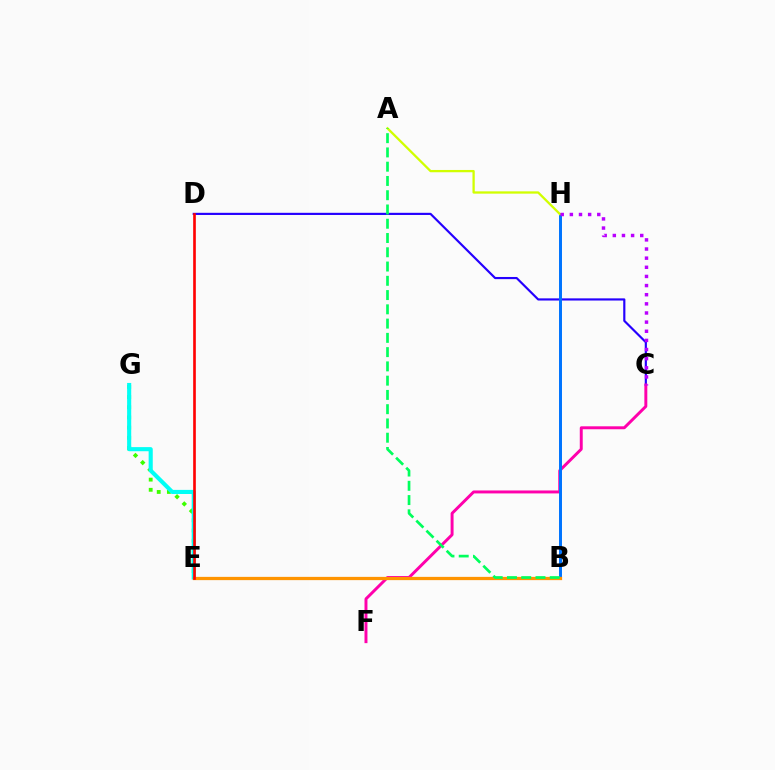{('C', 'D'): [{'color': '#2500ff', 'line_style': 'solid', 'thickness': 1.56}], ('E', 'G'): [{'color': '#3dff00', 'line_style': 'dotted', 'thickness': 2.76}, {'color': '#00fff6', 'line_style': 'solid', 'thickness': 2.96}], ('C', 'F'): [{'color': '#ff00ac', 'line_style': 'solid', 'thickness': 2.12}], ('B', 'H'): [{'color': '#0074ff', 'line_style': 'solid', 'thickness': 2.14}], ('B', 'E'): [{'color': '#ff9400', 'line_style': 'solid', 'thickness': 2.34}], ('A', 'H'): [{'color': '#d1ff00', 'line_style': 'solid', 'thickness': 1.65}], ('D', 'E'): [{'color': '#ff0000', 'line_style': 'solid', 'thickness': 1.91}], ('C', 'H'): [{'color': '#b900ff', 'line_style': 'dotted', 'thickness': 2.48}], ('A', 'B'): [{'color': '#00ff5c', 'line_style': 'dashed', 'thickness': 1.94}]}